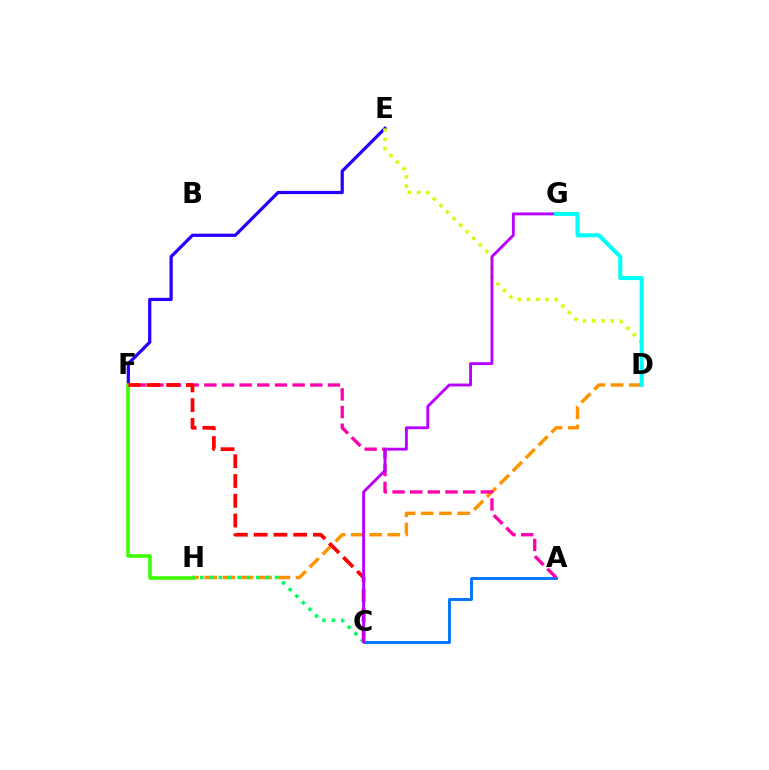{('D', 'H'): [{'color': '#ff9400', 'line_style': 'dashed', 'thickness': 2.48}], ('E', 'F'): [{'color': '#2500ff', 'line_style': 'solid', 'thickness': 2.33}], ('A', 'C'): [{'color': '#0074ff', 'line_style': 'solid', 'thickness': 2.09}], ('D', 'E'): [{'color': '#d1ff00', 'line_style': 'dotted', 'thickness': 2.52}], ('F', 'H'): [{'color': '#3dff00', 'line_style': 'solid', 'thickness': 2.57}], ('A', 'F'): [{'color': '#ff00ac', 'line_style': 'dashed', 'thickness': 2.4}], ('C', 'H'): [{'color': '#00ff5c', 'line_style': 'dotted', 'thickness': 2.54}], ('C', 'F'): [{'color': '#ff0000', 'line_style': 'dashed', 'thickness': 2.69}], ('C', 'G'): [{'color': '#b900ff', 'line_style': 'solid', 'thickness': 2.07}], ('D', 'G'): [{'color': '#00fff6', 'line_style': 'solid', 'thickness': 2.9}]}